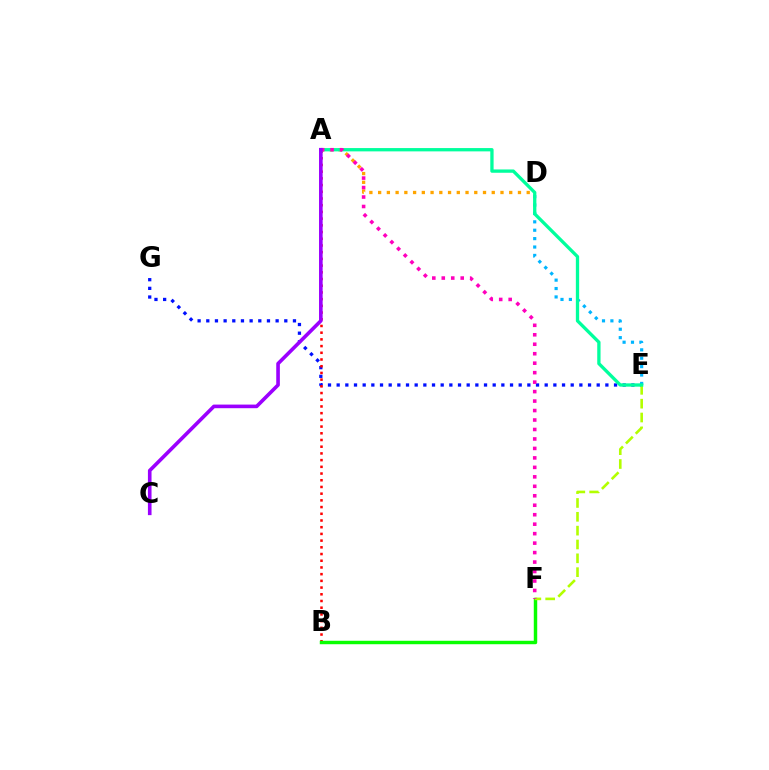{('E', 'G'): [{'color': '#0010ff', 'line_style': 'dotted', 'thickness': 2.36}], ('A', 'B'): [{'color': '#ff0000', 'line_style': 'dotted', 'thickness': 1.82}], ('B', 'F'): [{'color': '#08ff00', 'line_style': 'solid', 'thickness': 2.48}], ('E', 'F'): [{'color': '#b3ff00', 'line_style': 'dashed', 'thickness': 1.88}], ('A', 'D'): [{'color': '#ffa500', 'line_style': 'dotted', 'thickness': 2.37}], ('D', 'E'): [{'color': '#00b5ff', 'line_style': 'dotted', 'thickness': 2.28}], ('A', 'E'): [{'color': '#00ff9d', 'line_style': 'solid', 'thickness': 2.38}], ('A', 'F'): [{'color': '#ff00bd', 'line_style': 'dotted', 'thickness': 2.57}], ('A', 'C'): [{'color': '#9b00ff', 'line_style': 'solid', 'thickness': 2.6}]}